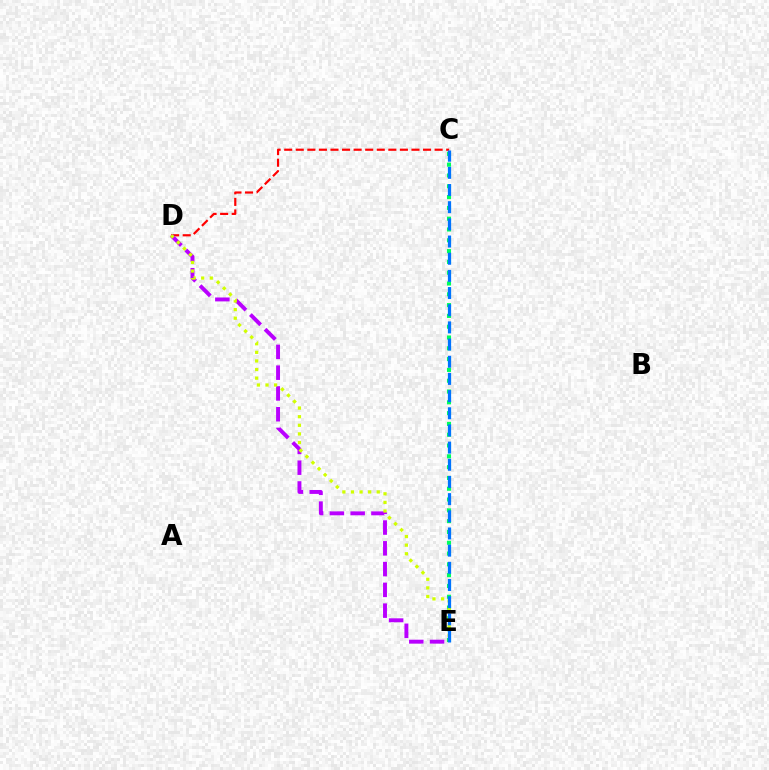{('C', 'D'): [{'color': '#ff0000', 'line_style': 'dashed', 'thickness': 1.57}], ('D', 'E'): [{'color': '#b900ff', 'line_style': 'dashed', 'thickness': 2.82}, {'color': '#d1ff00', 'line_style': 'dotted', 'thickness': 2.34}], ('C', 'E'): [{'color': '#00ff5c', 'line_style': 'dotted', 'thickness': 2.93}, {'color': '#0074ff', 'line_style': 'dashed', 'thickness': 2.33}]}